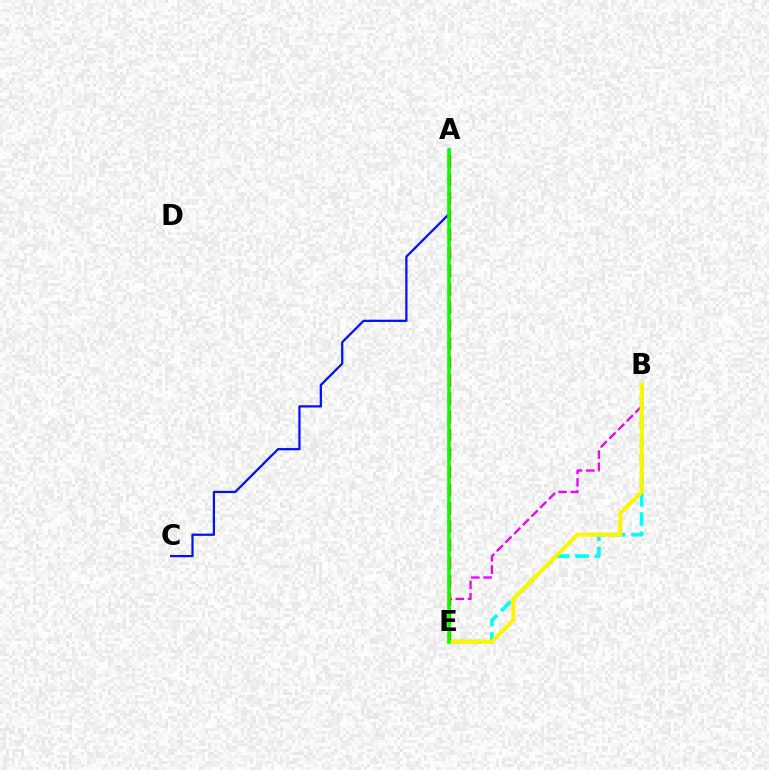{('B', 'E'): [{'color': '#00fff6', 'line_style': 'dashed', 'thickness': 2.63}, {'color': '#ee00ff', 'line_style': 'dashed', 'thickness': 1.67}, {'color': '#fcf500', 'line_style': 'solid', 'thickness': 2.9}], ('A', 'C'): [{'color': '#0010ff', 'line_style': 'solid', 'thickness': 1.61}], ('A', 'E'): [{'color': '#ff0000', 'line_style': 'dashed', 'thickness': 2.48}, {'color': '#08ff00', 'line_style': 'solid', 'thickness': 2.54}]}